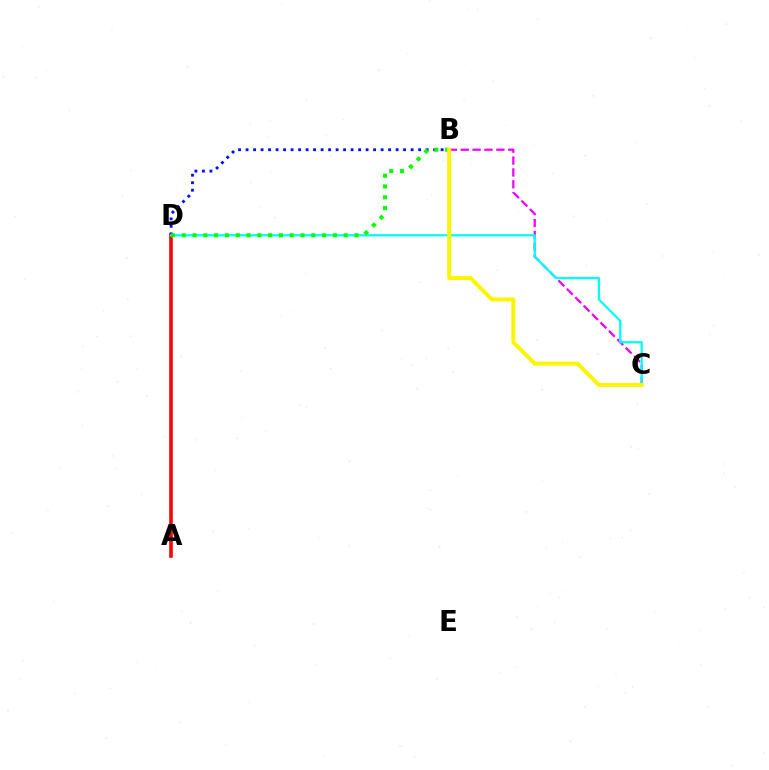{('A', 'D'): [{'color': '#ff0000', 'line_style': 'solid', 'thickness': 2.57}], ('B', 'C'): [{'color': '#ee00ff', 'line_style': 'dashed', 'thickness': 1.62}, {'color': '#fcf500', 'line_style': 'solid', 'thickness': 2.88}], ('B', 'D'): [{'color': '#0010ff', 'line_style': 'dotted', 'thickness': 2.04}, {'color': '#08ff00', 'line_style': 'dotted', 'thickness': 2.93}], ('C', 'D'): [{'color': '#00fff6', 'line_style': 'solid', 'thickness': 1.64}]}